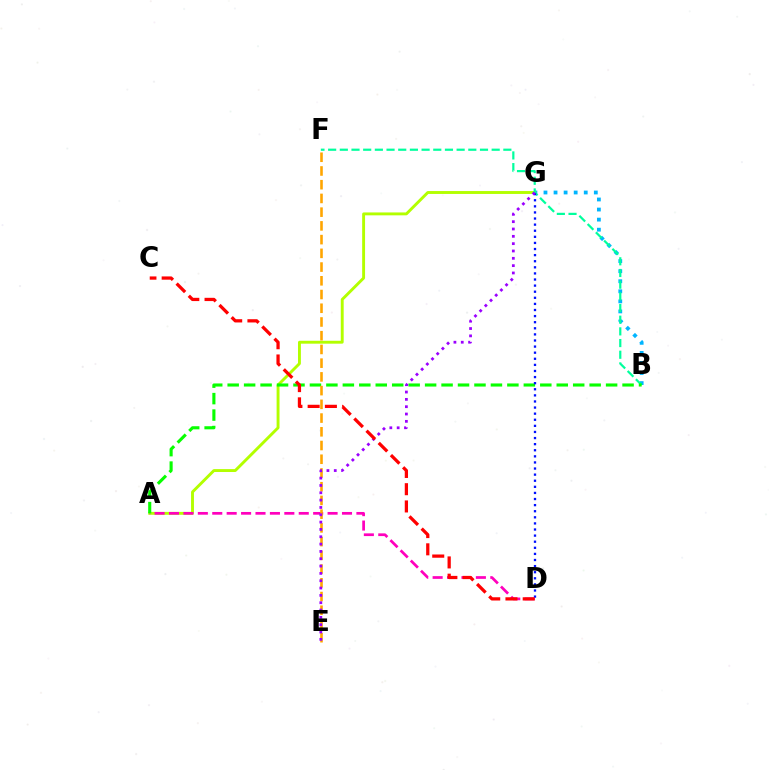{('B', 'G'): [{'color': '#00b5ff', 'line_style': 'dotted', 'thickness': 2.74}], ('A', 'G'): [{'color': '#b3ff00', 'line_style': 'solid', 'thickness': 2.09}], ('B', 'F'): [{'color': '#00ff9d', 'line_style': 'dashed', 'thickness': 1.59}], ('A', 'D'): [{'color': '#ff00bd', 'line_style': 'dashed', 'thickness': 1.96}], ('A', 'B'): [{'color': '#08ff00', 'line_style': 'dashed', 'thickness': 2.24}], ('D', 'G'): [{'color': '#0010ff', 'line_style': 'dotted', 'thickness': 1.66}], ('E', 'F'): [{'color': '#ffa500', 'line_style': 'dashed', 'thickness': 1.86}], ('E', 'G'): [{'color': '#9b00ff', 'line_style': 'dotted', 'thickness': 1.99}], ('C', 'D'): [{'color': '#ff0000', 'line_style': 'dashed', 'thickness': 2.34}]}